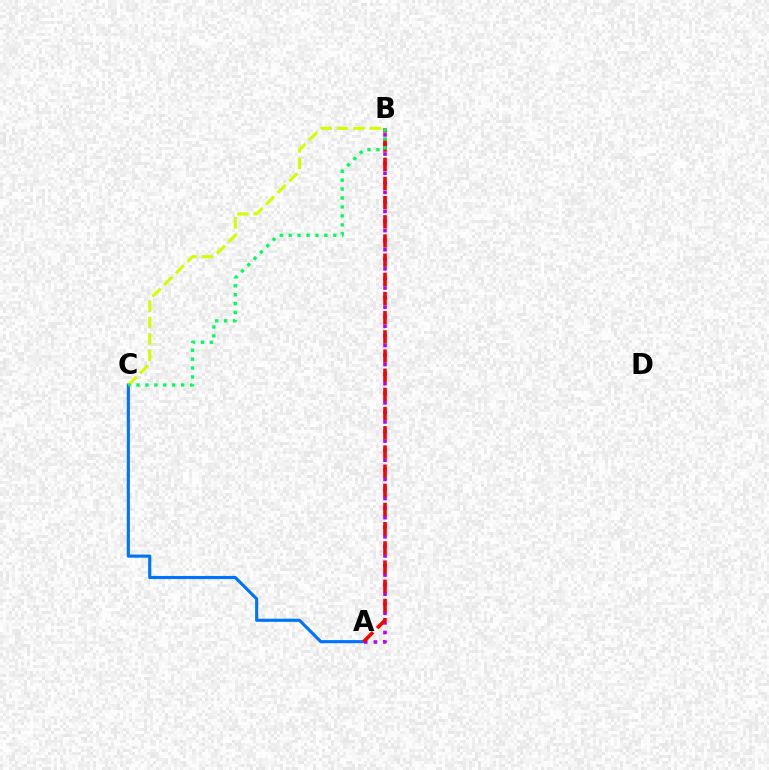{('A', 'C'): [{'color': '#0074ff', 'line_style': 'solid', 'thickness': 2.26}], ('B', 'C'): [{'color': '#d1ff00', 'line_style': 'dashed', 'thickness': 2.23}, {'color': '#00ff5c', 'line_style': 'dotted', 'thickness': 2.43}], ('A', 'B'): [{'color': '#b900ff', 'line_style': 'dotted', 'thickness': 2.6}, {'color': '#ff0000', 'line_style': 'dashed', 'thickness': 2.61}]}